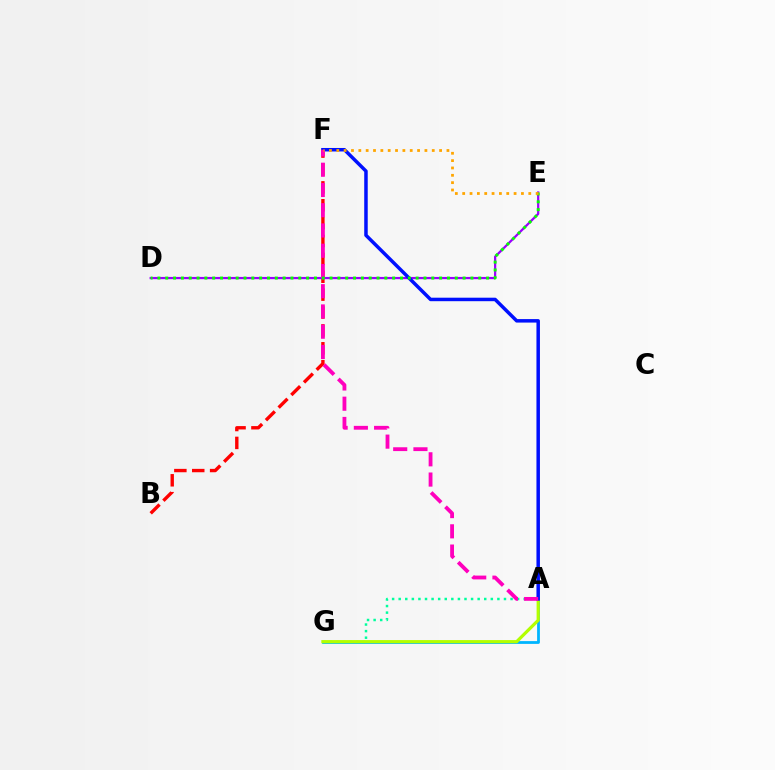{('B', 'F'): [{'color': '#ff0000', 'line_style': 'dashed', 'thickness': 2.43}], ('A', 'G'): [{'color': '#00b5ff', 'line_style': 'solid', 'thickness': 2.01}, {'color': '#00ff9d', 'line_style': 'dotted', 'thickness': 1.79}, {'color': '#b3ff00', 'line_style': 'solid', 'thickness': 2.29}], ('D', 'E'): [{'color': '#9b00ff', 'line_style': 'solid', 'thickness': 1.61}, {'color': '#08ff00', 'line_style': 'dotted', 'thickness': 2.13}], ('A', 'F'): [{'color': '#0010ff', 'line_style': 'solid', 'thickness': 2.51}, {'color': '#ff00bd', 'line_style': 'dashed', 'thickness': 2.75}], ('E', 'F'): [{'color': '#ffa500', 'line_style': 'dotted', 'thickness': 2.0}]}